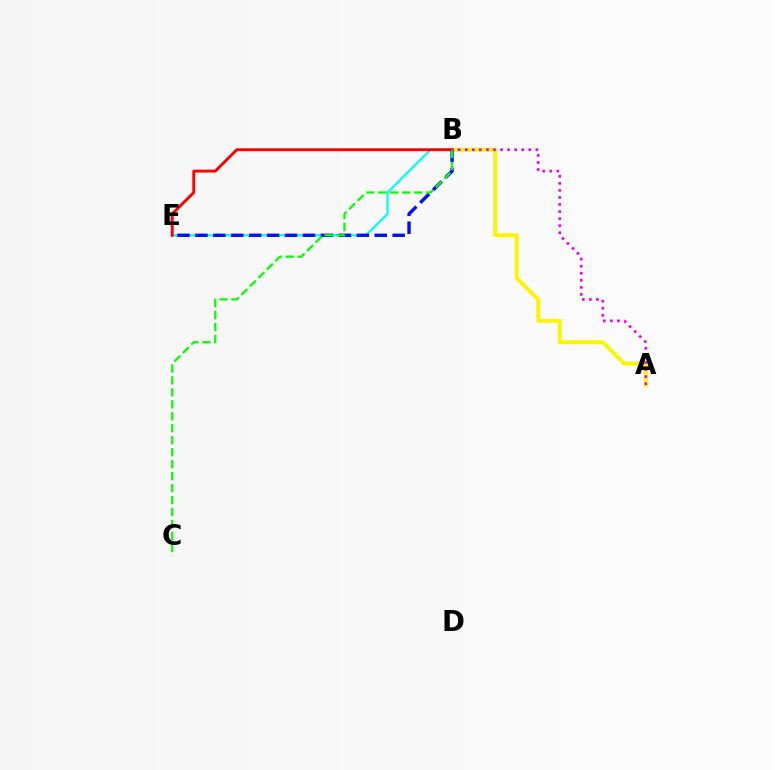{('B', 'E'): [{'color': '#00fff6', 'line_style': 'solid', 'thickness': 1.62}, {'color': '#ff0000', 'line_style': 'solid', 'thickness': 2.09}, {'color': '#0010ff', 'line_style': 'dashed', 'thickness': 2.44}], ('A', 'B'): [{'color': '#fcf500', 'line_style': 'solid', 'thickness': 2.81}, {'color': '#ee00ff', 'line_style': 'dotted', 'thickness': 1.92}], ('B', 'C'): [{'color': '#08ff00', 'line_style': 'dashed', 'thickness': 1.63}]}